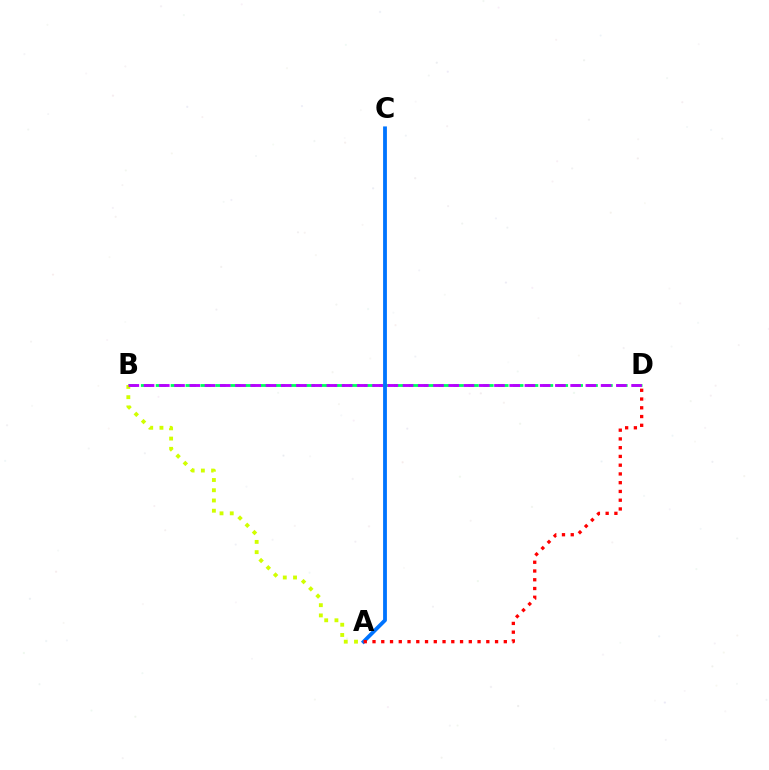{('B', 'D'): [{'color': '#00ff5c', 'line_style': 'dashed', 'thickness': 2.02}, {'color': '#b900ff', 'line_style': 'dashed', 'thickness': 2.07}], ('A', 'B'): [{'color': '#d1ff00', 'line_style': 'dotted', 'thickness': 2.78}], ('A', 'C'): [{'color': '#0074ff', 'line_style': 'solid', 'thickness': 2.74}], ('A', 'D'): [{'color': '#ff0000', 'line_style': 'dotted', 'thickness': 2.38}]}